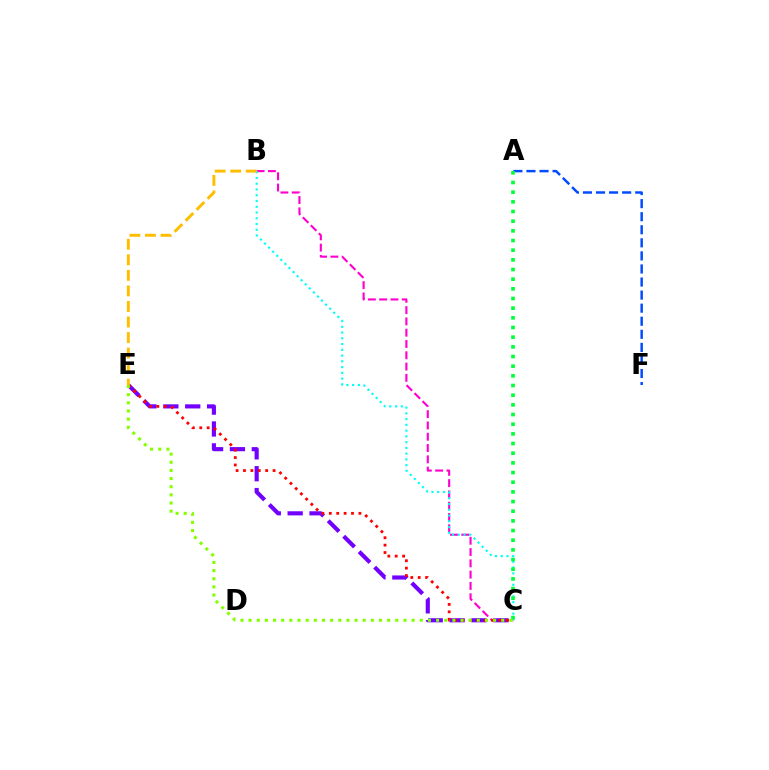{('B', 'C'): [{'color': '#ff00cf', 'line_style': 'dashed', 'thickness': 1.53}, {'color': '#00fff6', 'line_style': 'dotted', 'thickness': 1.56}], ('A', 'F'): [{'color': '#004bff', 'line_style': 'dashed', 'thickness': 1.78}], ('C', 'E'): [{'color': '#7200ff', 'line_style': 'dashed', 'thickness': 2.97}, {'color': '#ff0000', 'line_style': 'dotted', 'thickness': 2.01}, {'color': '#84ff00', 'line_style': 'dotted', 'thickness': 2.21}], ('A', 'C'): [{'color': '#00ff39', 'line_style': 'dotted', 'thickness': 2.63}], ('B', 'E'): [{'color': '#ffbd00', 'line_style': 'dashed', 'thickness': 2.11}]}